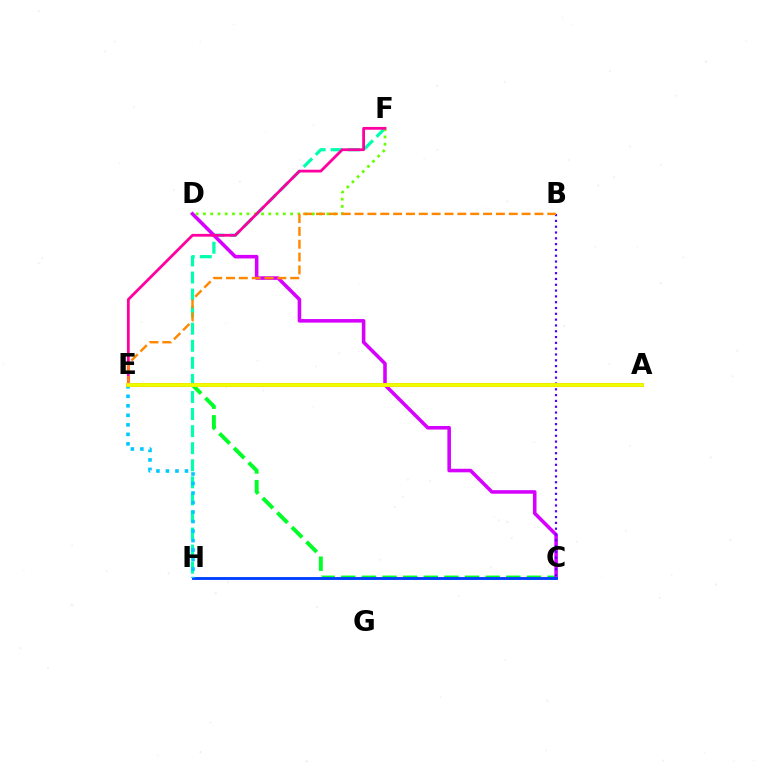{('C', 'E'): [{'color': '#00ff27', 'line_style': 'dashed', 'thickness': 2.8}], ('F', 'H'): [{'color': '#00ffaf', 'line_style': 'dashed', 'thickness': 2.32}], ('C', 'D'): [{'color': '#d600ff', 'line_style': 'solid', 'thickness': 2.57}], ('D', 'F'): [{'color': '#66ff00', 'line_style': 'dotted', 'thickness': 1.97}], ('E', 'F'): [{'color': '#ff00a0', 'line_style': 'solid', 'thickness': 2.0}], ('C', 'H'): [{'color': '#003fff', 'line_style': 'solid', 'thickness': 2.05}], ('B', 'C'): [{'color': '#4f00ff', 'line_style': 'dotted', 'thickness': 1.58}], ('E', 'H'): [{'color': '#00c7ff', 'line_style': 'dotted', 'thickness': 2.58}], ('B', 'E'): [{'color': '#ff8800', 'line_style': 'dashed', 'thickness': 1.75}], ('A', 'E'): [{'color': '#ff0000', 'line_style': 'solid', 'thickness': 2.73}, {'color': '#eeff00', 'line_style': 'solid', 'thickness': 2.76}]}